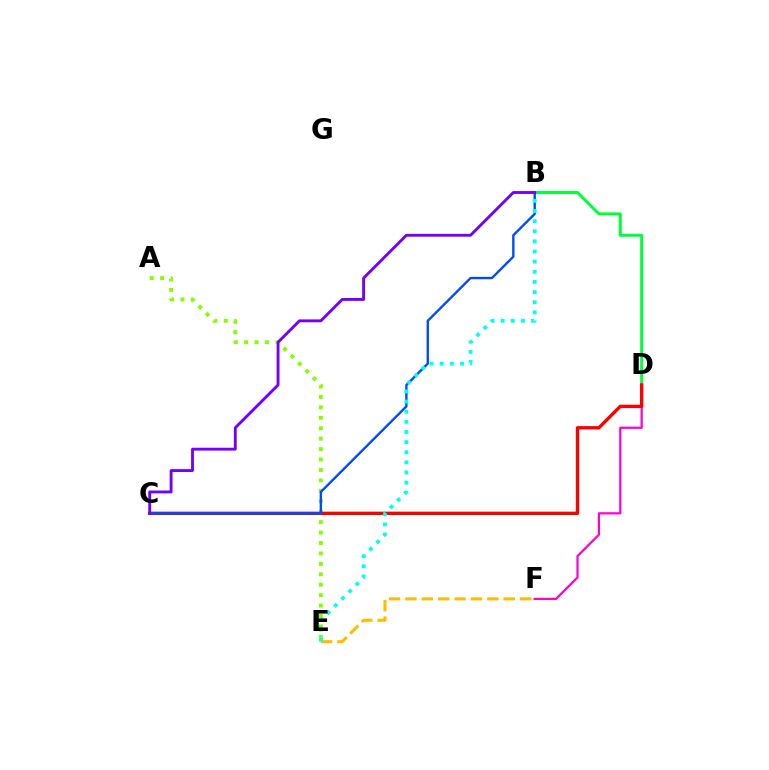{('A', 'E'): [{'color': '#84ff00', 'line_style': 'dotted', 'thickness': 2.83}], ('E', 'F'): [{'color': '#ffbd00', 'line_style': 'dashed', 'thickness': 2.22}], ('D', 'F'): [{'color': '#ff00cf', 'line_style': 'solid', 'thickness': 1.6}], ('B', 'D'): [{'color': '#00ff39', 'line_style': 'solid', 'thickness': 2.14}], ('C', 'D'): [{'color': '#ff0000', 'line_style': 'solid', 'thickness': 2.42}], ('B', 'C'): [{'color': '#004bff', 'line_style': 'solid', 'thickness': 1.7}, {'color': '#7200ff', 'line_style': 'solid', 'thickness': 2.06}], ('B', 'E'): [{'color': '#00fff6', 'line_style': 'dotted', 'thickness': 2.75}]}